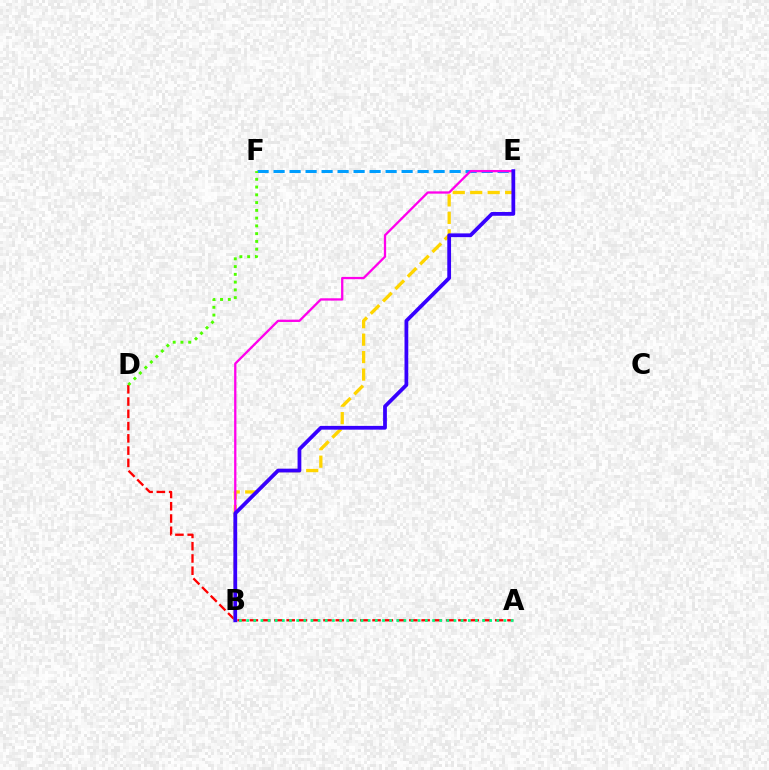{('E', 'F'): [{'color': '#009eff', 'line_style': 'dashed', 'thickness': 2.17}], ('A', 'D'): [{'color': '#ff0000', 'line_style': 'dashed', 'thickness': 1.67}], ('D', 'F'): [{'color': '#4fff00', 'line_style': 'dotted', 'thickness': 2.11}], ('A', 'B'): [{'color': '#00ff86', 'line_style': 'dotted', 'thickness': 1.94}], ('B', 'E'): [{'color': '#ffd500', 'line_style': 'dashed', 'thickness': 2.37}, {'color': '#ff00ed', 'line_style': 'solid', 'thickness': 1.65}, {'color': '#3700ff', 'line_style': 'solid', 'thickness': 2.71}]}